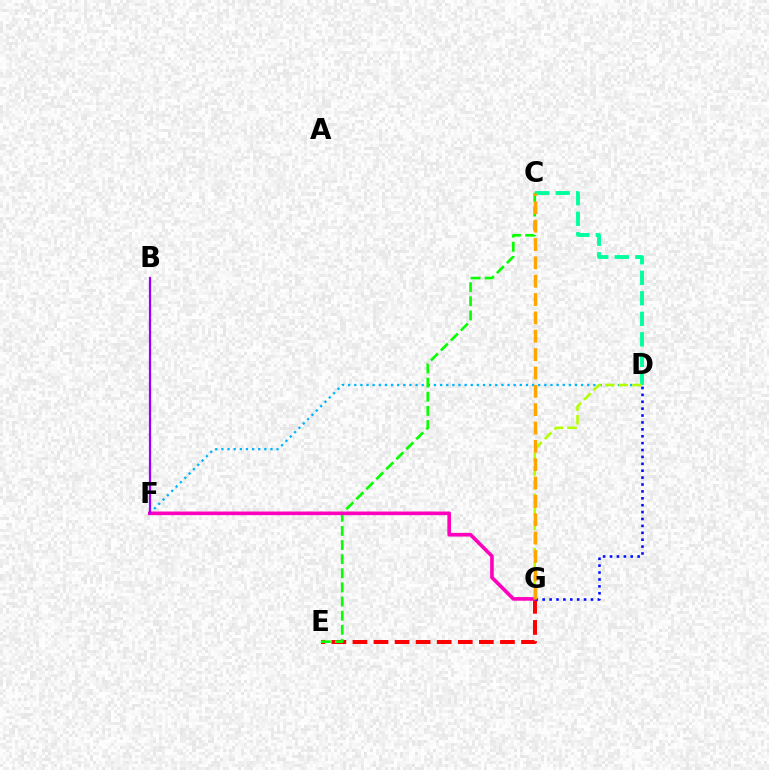{('E', 'G'): [{'color': '#ff0000', 'line_style': 'dashed', 'thickness': 2.86}], ('D', 'F'): [{'color': '#00b5ff', 'line_style': 'dotted', 'thickness': 1.67}], ('C', 'D'): [{'color': '#00ff9d', 'line_style': 'dashed', 'thickness': 2.79}], ('C', 'E'): [{'color': '#08ff00', 'line_style': 'dashed', 'thickness': 1.92}], ('F', 'G'): [{'color': '#ff00bd', 'line_style': 'solid', 'thickness': 2.61}], ('D', 'G'): [{'color': '#b3ff00', 'line_style': 'dashed', 'thickness': 1.85}, {'color': '#0010ff', 'line_style': 'dotted', 'thickness': 1.87}], ('C', 'G'): [{'color': '#ffa500', 'line_style': 'dashed', 'thickness': 2.49}], ('B', 'F'): [{'color': '#9b00ff', 'line_style': 'solid', 'thickness': 1.6}]}